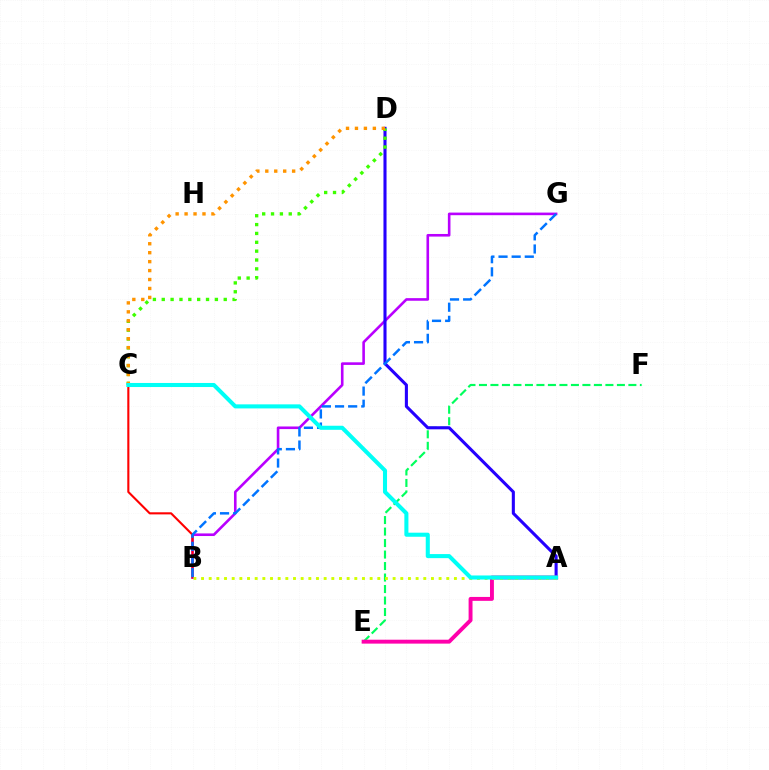{('E', 'F'): [{'color': '#00ff5c', 'line_style': 'dashed', 'thickness': 1.56}], ('B', 'G'): [{'color': '#b900ff', 'line_style': 'solid', 'thickness': 1.88}, {'color': '#0074ff', 'line_style': 'dashed', 'thickness': 1.78}], ('A', 'D'): [{'color': '#2500ff', 'line_style': 'solid', 'thickness': 2.22}], ('C', 'D'): [{'color': '#3dff00', 'line_style': 'dotted', 'thickness': 2.41}, {'color': '#ff9400', 'line_style': 'dotted', 'thickness': 2.43}], ('A', 'E'): [{'color': '#ff00ac', 'line_style': 'solid', 'thickness': 2.82}], ('B', 'C'): [{'color': '#ff0000', 'line_style': 'solid', 'thickness': 1.52}], ('A', 'B'): [{'color': '#d1ff00', 'line_style': 'dotted', 'thickness': 2.08}], ('A', 'C'): [{'color': '#00fff6', 'line_style': 'solid', 'thickness': 2.92}]}